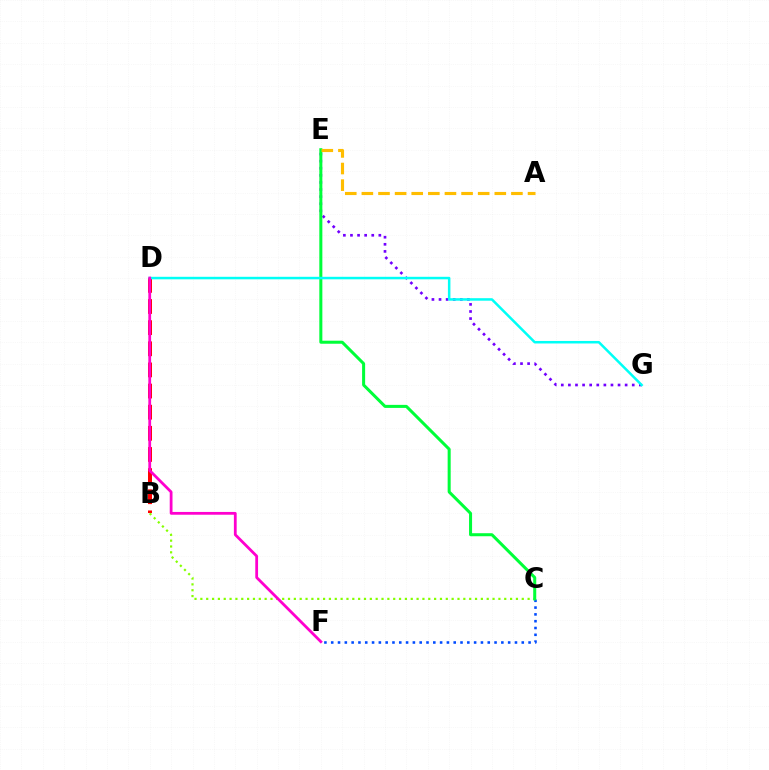{('B', 'C'): [{'color': '#84ff00', 'line_style': 'dotted', 'thickness': 1.59}], ('E', 'G'): [{'color': '#7200ff', 'line_style': 'dotted', 'thickness': 1.93}], ('B', 'D'): [{'color': '#ff0000', 'line_style': 'dashed', 'thickness': 2.87}], ('C', 'F'): [{'color': '#004bff', 'line_style': 'dotted', 'thickness': 1.85}], ('C', 'E'): [{'color': '#00ff39', 'line_style': 'solid', 'thickness': 2.18}], ('D', 'G'): [{'color': '#00fff6', 'line_style': 'solid', 'thickness': 1.81}], ('D', 'F'): [{'color': '#ff00cf', 'line_style': 'solid', 'thickness': 2.0}], ('A', 'E'): [{'color': '#ffbd00', 'line_style': 'dashed', 'thickness': 2.26}]}